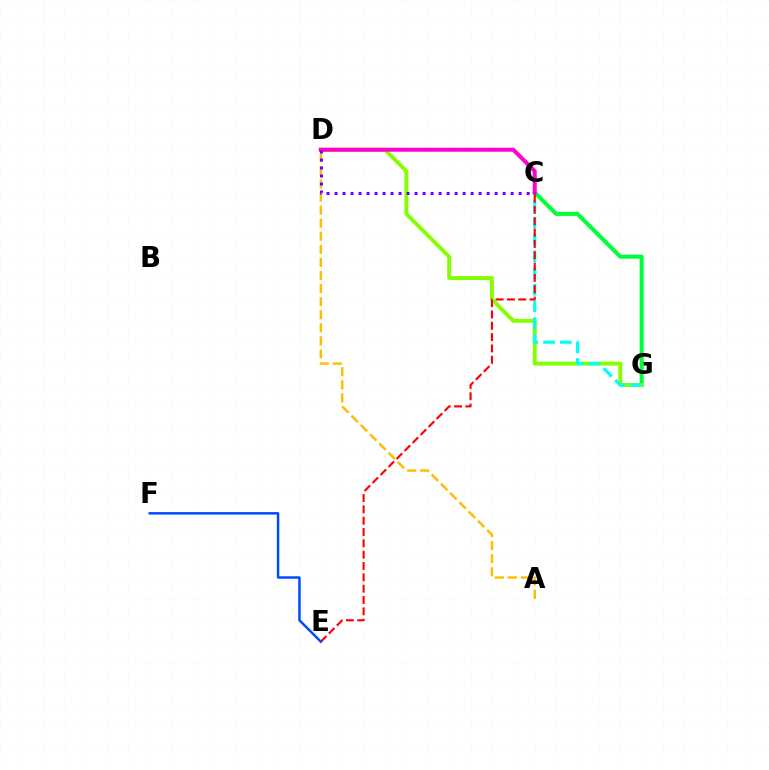{('C', 'G'): [{'color': '#00ff39', 'line_style': 'solid', 'thickness': 2.91}, {'color': '#00fff6', 'line_style': 'dashed', 'thickness': 2.27}], ('D', 'G'): [{'color': '#84ff00', 'line_style': 'solid', 'thickness': 2.82}], ('C', 'D'): [{'color': '#ff00cf', 'line_style': 'solid', 'thickness': 2.88}, {'color': '#7200ff', 'line_style': 'dotted', 'thickness': 2.17}], ('C', 'E'): [{'color': '#ff0000', 'line_style': 'dashed', 'thickness': 1.54}], ('E', 'F'): [{'color': '#004bff', 'line_style': 'solid', 'thickness': 1.79}], ('A', 'D'): [{'color': '#ffbd00', 'line_style': 'dashed', 'thickness': 1.78}]}